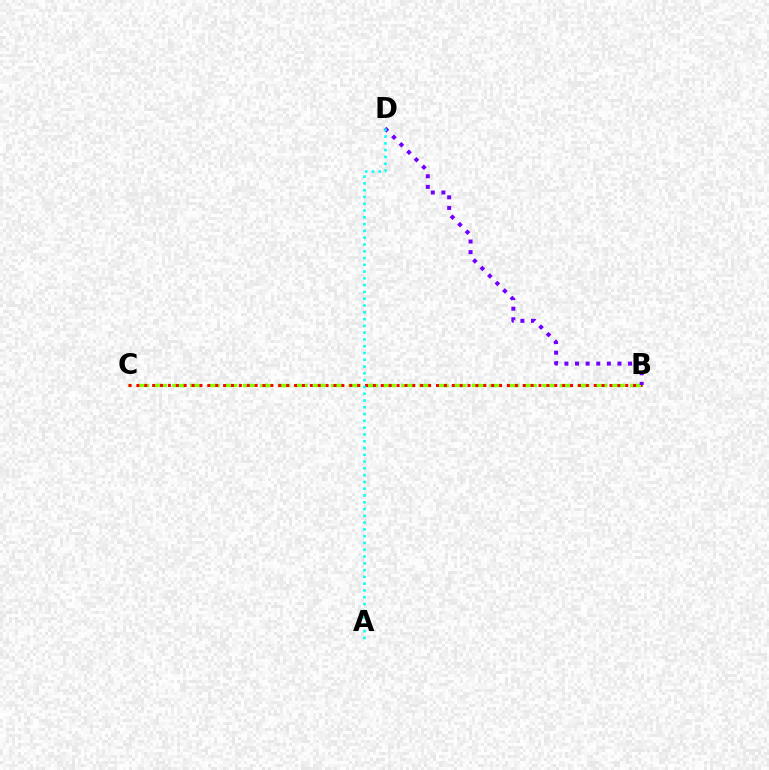{('B', 'C'): [{'color': '#84ff00', 'line_style': 'dashed', 'thickness': 2.39}, {'color': '#ff0000', 'line_style': 'dotted', 'thickness': 2.14}], ('B', 'D'): [{'color': '#7200ff', 'line_style': 'dotted', 'thickness': 2.88}], ('A', 'D'): [{'color': '#00fff6', 'line_style': 'dotted', 'thickness': 1.84}]}